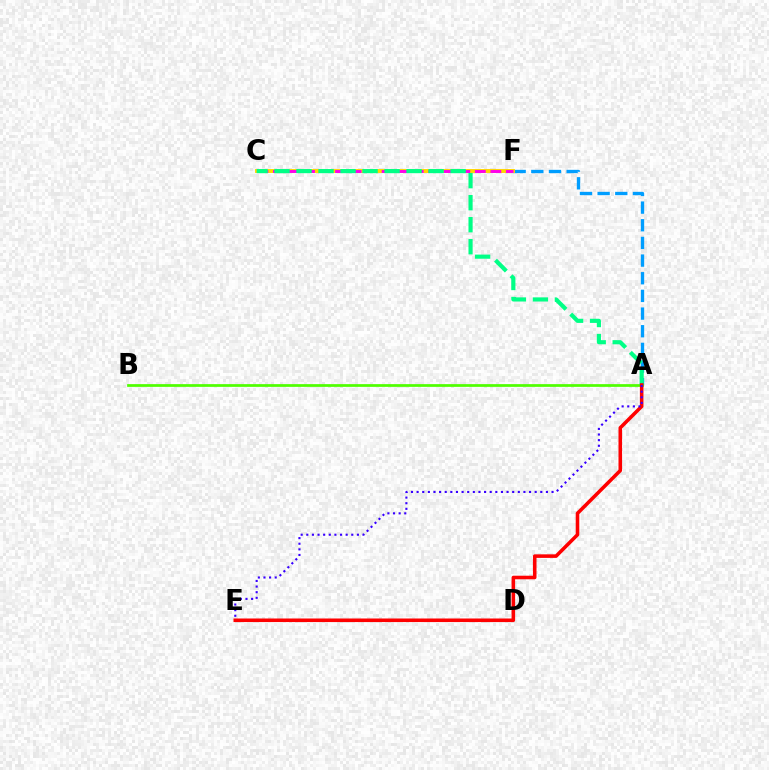{('A', 'F'): [{'color': '#009eff', 'line_style': 'dashed', 'thickness': 2.4}], ('C', 'F'): [{'color': '#ffd500', 'line_style': 'solid', 'thickness': 2.82}, {'color': '#ff00ed', 'line_style': 'dashed', 'thickness': 2.11}], ('A', 'B'): [{'color': '#4fff00', 'line_style': 'solid', 'thickness': 1.96}], ('A', 'C'): [{'color': '#00ff86', 'line_style': 'dashed', 'thickness': 2.99}], ('A', 'E'): [{'color': '#ff0000', 'line_style': 'solid', 'thickness': 2.56}, {'color': '#3700ff', 'line_style': 'dotted', 'thickness': 1.53}]}